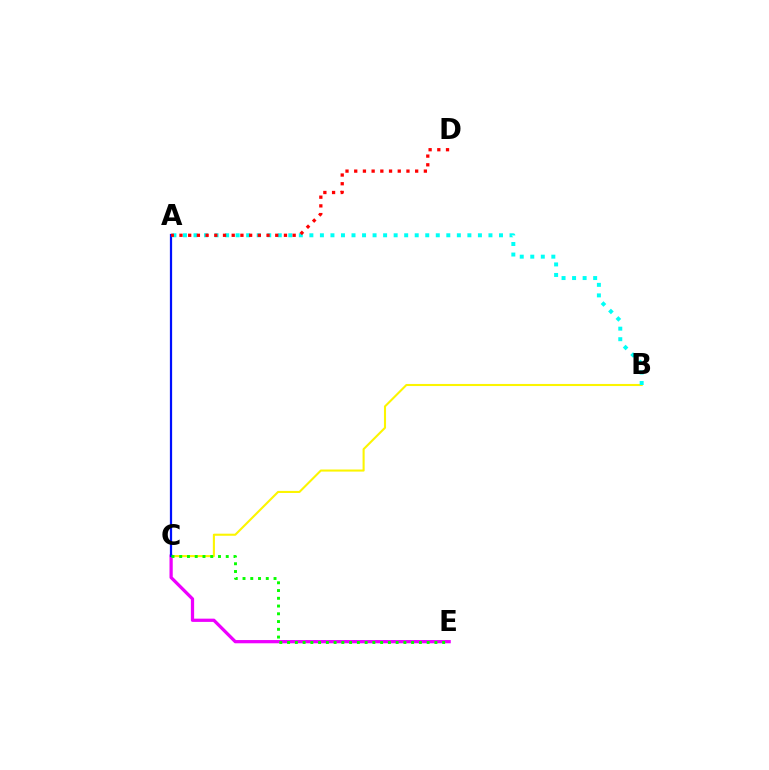{('B', 'C'): [{'color': '#fcf500', 'line_style': 'solid', 'thickness': 1.5}], ('C', 'E'): [{'color': '#ee00ff', 'line_style': 'solid', 'thickness': 2.34}, {'color': '#08ff00', 'line_style': 'dotted', 'thickness': 2.11}], ('A', 'C'): [{'color': '#0010ff', 'line_style': 'solid', 'thickness': 1.61}], ('A', 'B'): [{'color': '#00fff6', 'line_style': 'dotted', 'thickness': 2.86}], ('A', 'D'): [{'color': '#ff0000', 'line_style': 'dotted', 'thickness': 2.37}]}